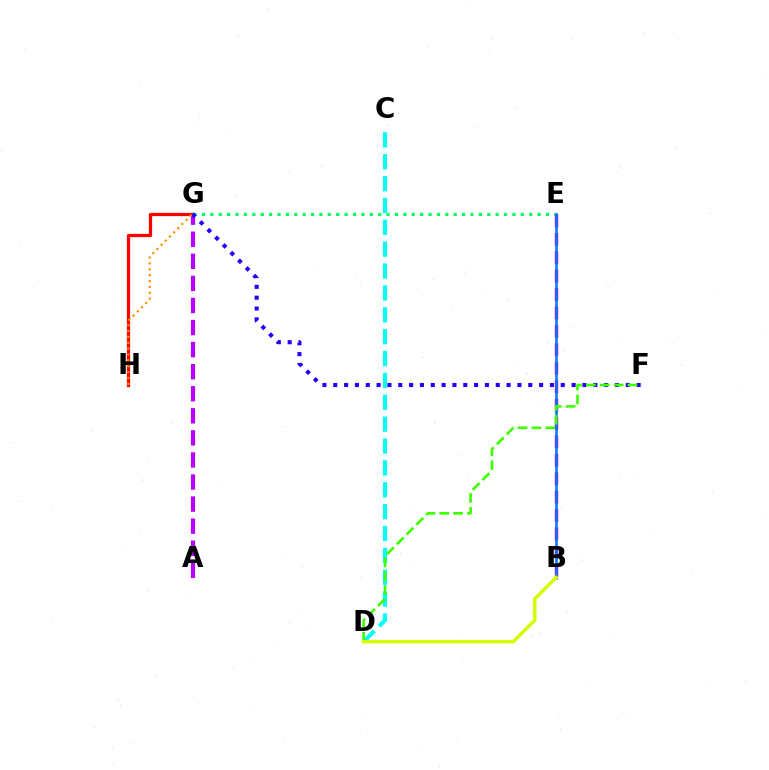{('C', 'D'): [{'color': '#00fff6', 'line_style': 'dashed', 'thickness': 2.97}], ('G', 'H'): [{'color': '#ff0000', 'line_style': 'solid', 'thickness': 2.34}, {'color': '#ff9400', 'line_style': 'dotted', 'thickness': 1.6}], ('E', 'G'): [{'color': '#00ff5c', 'line_style': 'dotted', 'thickness': 2.28}], ('B', 'E'): [{'color': '#ff00ac', 'line_style': 'dashed', 'thickness': 2.5}, {'color': '#0074ff', 'line_style': 'solid', 'thickness': 1.83}], ('A', 'G'): [{'color': '#b900ff', 'line_style': 'dashed', 'thickness': 3.0}], ('F', 'G'): [{'color': '#2500ff', 'line_style': 'dotted', 'thickness': 2.94}], ('D', 'F'): [{'color': '#3dff00', 'line_style': 'dashed', 'thickness': 1.89}], ('B', 'D'): [{'color': '#d1ff00', 'line_style': 'solid', 'thickness': 2.5}]}